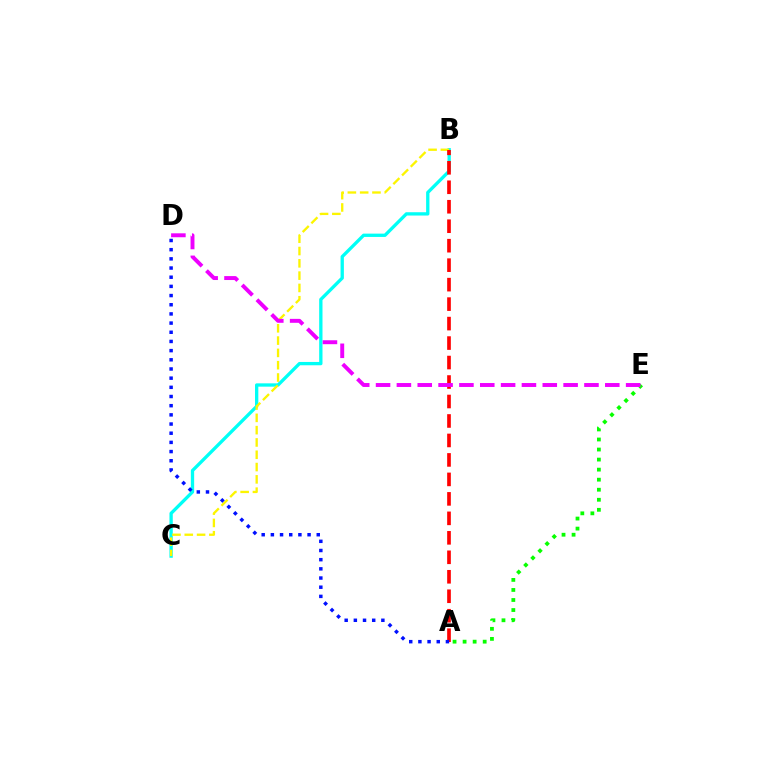{('B', 'C'): [{'color': '#00fff6', 'line_style': 'solid', 'thickness': 2.39}, {'color': '#fcf500', 'line_style': 'dashed', 'thickness': 1.67}], ('A', 'E'): [{'color': '#08ff00', 'line_style': 'dotted', 'thickness': 2.73}], ('A', 'B'): [{'color': '#ff0000', 'line_style': 'dashed', 'thickness': 2.65}], ('D', 'E'): [{'color': '#ee00ff', 'line_style': 'dashed', 'thickness': 2.83}], ('A', 'D'): [{'color': '#0010ff', 'line_style': 'dotted', 'thickness': 2.49}]}